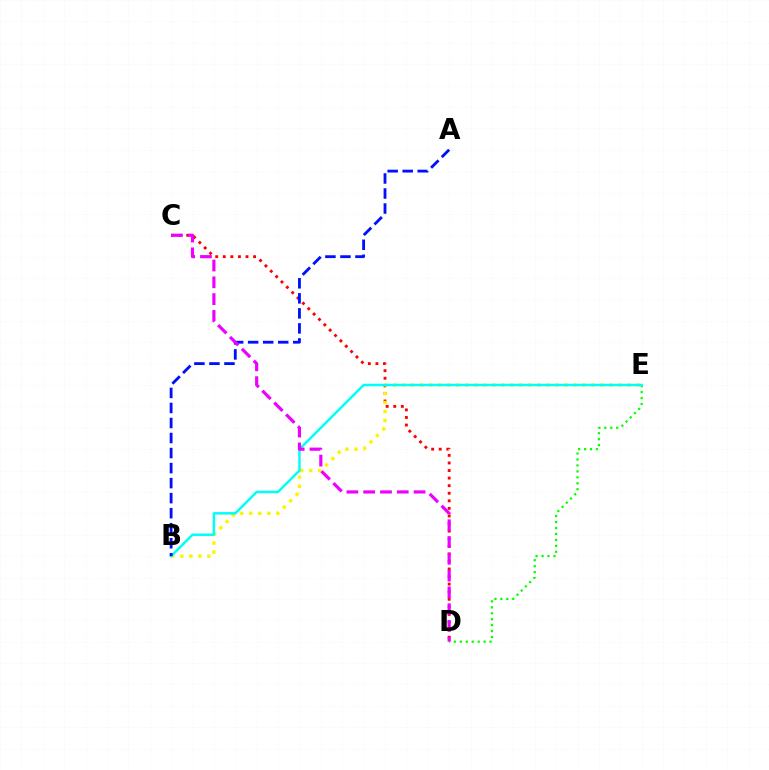{('D', 'E'): [{'color': '#08ff00', 'line_style': 'dotted', 'thickness': 1.62}], ('C', 'D'): [{'color': '#ff0000', 'line_style': 'dotted', 'thickness': 2.06}, {'color': '#ee00ff', 'line_style': 'dashed', 'thickness': 2.28}], ('B', 'E'): [{'color': '#fcf500', 'line_style': 'dotted', 'thickness': 2.45}, {'color': '#00fff6', 'line_style': 'solid', 'thickness': 1.79}], ('A', 'B'): [{'color': '#0010ff', 'line_style': 'dashed', 'thickness': 2.04}]}